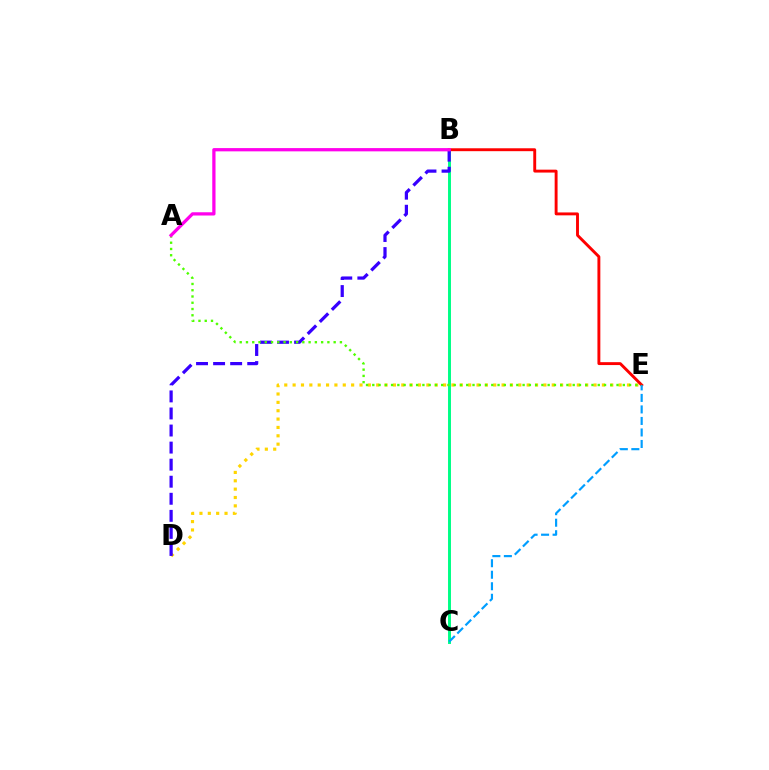{('D', 'E'): [{'color': '#ffd500', 'line_style': 'dotted', 'thickness': 2.27}], ('B', 'C'): [{'color': '#00ff86', 'line_style': 'solid', 'thickness': 2.13}], ('B', 'E'): [{'color': '#ff0000', 'line_style': 'solid', 'thickness': 2.09}], ('B', 'D'): [{'color': '#3700ff', 'line_style': 'dashed', 'thickness': 2.32}], ('C', 'E'): [{'color': '#009eff', 'line_style': 'dashed', 'thickness': 1.56}], ('A', 'E'): [{'color': '#4fff00', 'line_style': 'dotted', 'thickness': 1.7}], ('A', 'B'): [{'color': '#ff00ed', 'line_style': 'solid', 'thickness': 2.35}]}